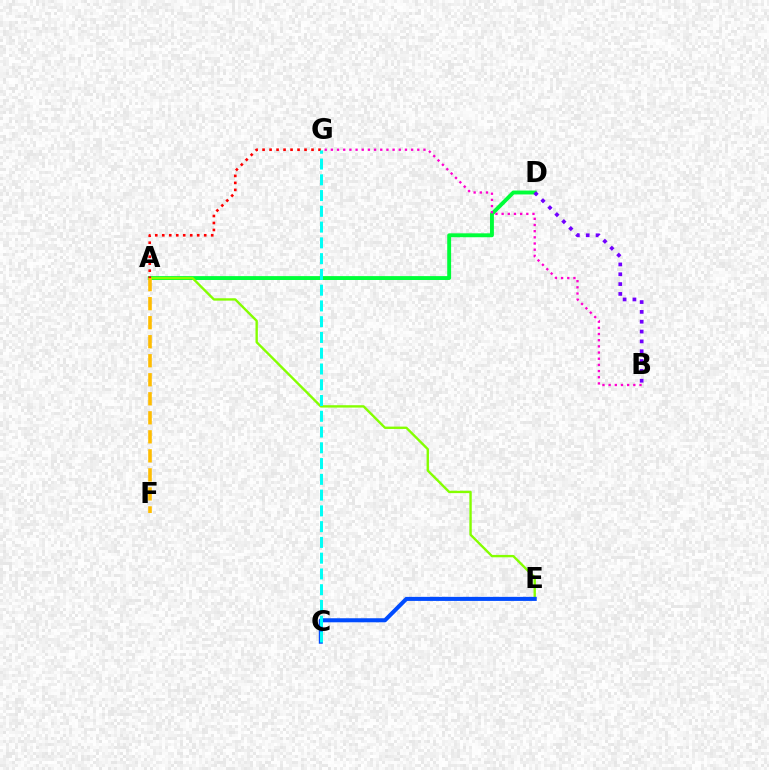{('A', 'D'): [{'color': '#00ff39', 'line_style': 'solid', 'thickness': 2.8}], ('A', 'E'): [{'color': '#84ff00', 'line_style': 'solid', 'thickness': 1.71}], ('B', 'D'): [{'color': '#7200ff', 'line_style': 'dotted', 'thickness': 2.67}], ('A', 'F'): [{'color': '#ffbd00', 'line_style': 'dashed', 'thickness': 2.58}], ('C', 'E'): [{'color': '#004bff', 'line_style': 'solid', 'thickness': 2.92}], ('B', 'G'): [{'color': '#ff00cf', 'line_style': 'dotted', 'thickness': 1.68}], ('A', 'G'): [{'color': '#ff0000', 'line_style': 'dotted', 'thickness': 1.9}], ('C', 'G'): [{'color': '#00fff6', 'line_style': 'dashed', 'thickness': 2.14}]}